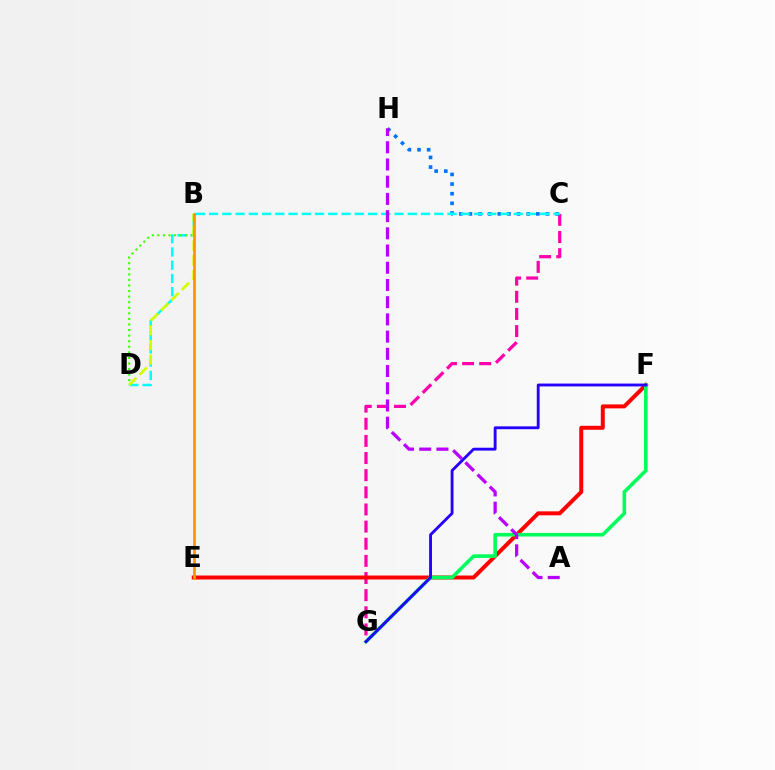{('C', 'G'): [{'color': '#ff00ac', 'line_style': 'dashed', 'thickness': 2.33}], ('E', 'F'): [{'color': '#ff0000', 'line_style': 'solid', 'thickness': 2.86}], ('F', 'G'): [{'color': '#00ff5c', 'line_style': 'solid', 'thickness': 2.58}, {'color': '#2500ff', 'line_style': 'solid', 'thickness': 2.06}], ('C', 'H'): [{'color': '#0074ff', 'line_style': 'dotted', 'thickness': 2.62}], ('C', 'D'): [{'color': '#00fff6', 'line_style': 'dashed', 'thickness': 1.8}], ('B', 'D'): [{'color': '#3dff00', 'line_style': 'dotted', 'thickness': 1.51}, {'color': '#d1ff00', 'line_style': 'dashed', 'thickness': 1.99}], ('A', 'H'): [{'color': '#b900ff', 'line_style': 'dashed', 'thickness': 2.34}], ('B', 'E'): [{'color': '#ff9400', 'line_style': 'solid', 'thickness': 1.99}]}